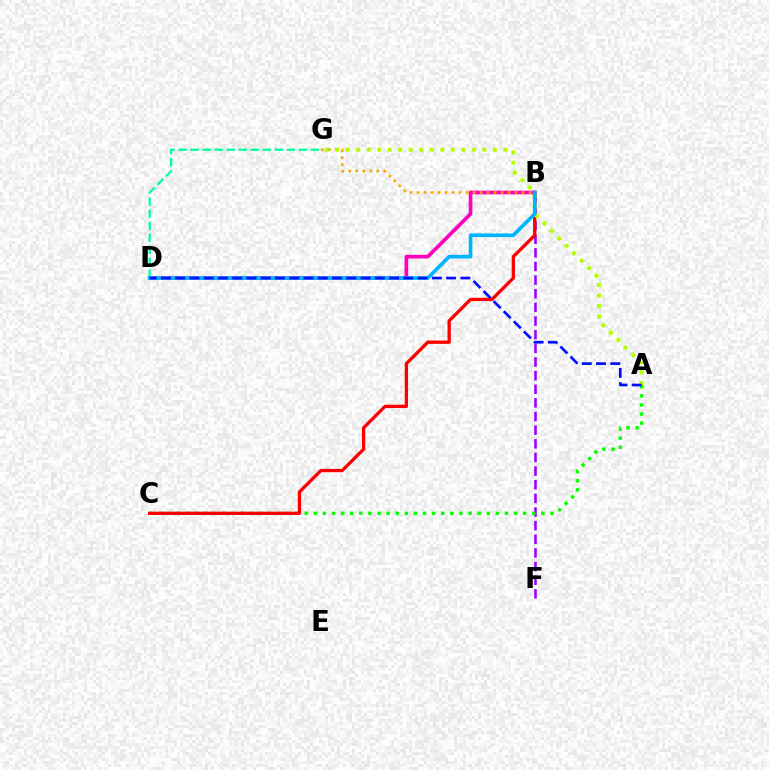{('B', 'D'): [{'color': '#ff00bd', 'line_style': 'solid', 'thickness': 2.64}, {'color': '#00b5ff', 'line_style': 'solid', 'thickness': 2.62}], ('B', 'F'): [{'color': '#9b00ff', 'line_style': 'dashed', 'thickness': 1.85}], ('B', 'G'): [{'color': '#ffa500', 'line_style': 'dotted', 'thickness': 1.9}], ('A', 'C'): [{'color': '#08ff00', 'line_style': 'dotted', 'thickness': 2.47}], ('D', 'G'): [{'color': '#00ff9d', 'line_style': 'dashed', 'thickness': 1.64}], ('B', 'C'): [{'color': '#ff0000', 'line_style': 'solid', 'thickness': 2.38}], ('A', 'G'): [{'color': '#b3ff00', 'line_style': 'dotted', 'thickness': 2.86}], ('A', 'D'): [{'color': '#0010ff', 'line_style': 'dashed', 'thickness': 1.94}]}